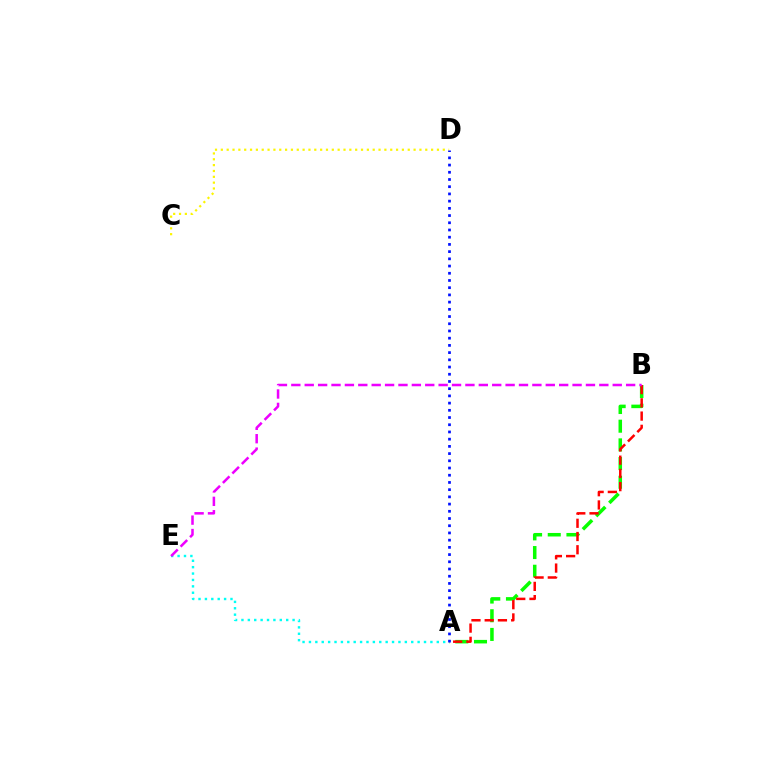{('C', 'D'): [{'color': '#fcf500', 'line_style': 'dotted', 'thickness': 1.59}], ('A', 'E'): [{'color': '#00fff6', 'line_style': 'dotted', 'thickness': 1.74}], ('A', 'B'): [{'color': '#08ff00', 'line_style': 'dashed', 'thickness': 2.54}, {'color': '#ff0000', 'line_style': 'dashed', 'thickness': 1.8}], ('A', 'D'): [{'color': '#0010ff', 'line_style': 'dotted', 'thickness': 1.96}], ('B', 'E'): [{'color': '#ee00ff', 'line_style': 'dashed', 'thickness': 1.82}]}